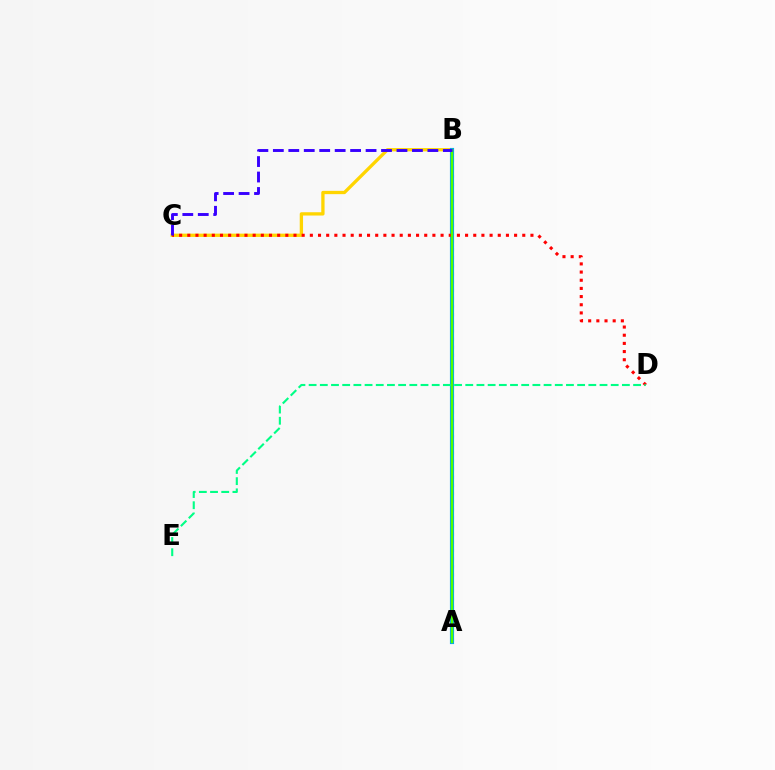{('B', 'C'): [{'color': '#ffd500', 'line_style': 'solid', 'thickness': 2.37}, {'color': '#3700ff', 'line_style': 'dashed', 'thickness': 2.1}], ('A', 'B'): [{'color': '#ff00ed', 'line_style': 'dotted', 'thickness': 2.21}, {'color': '#009eff', 'line_style': 'solid', 'thickness': 2.98}, {'color': '#4fff00', 'line_style': 'solid', 'thickness': 1.77}], ('C', 'D'): [{'color': '#ff0000', 'line_style': 'dotted', 'thickness': 2.22}], ('D', 'E'): [{'color': '#00ff86', 'line_style': 'dashed', 'thickness': 1.52}]}